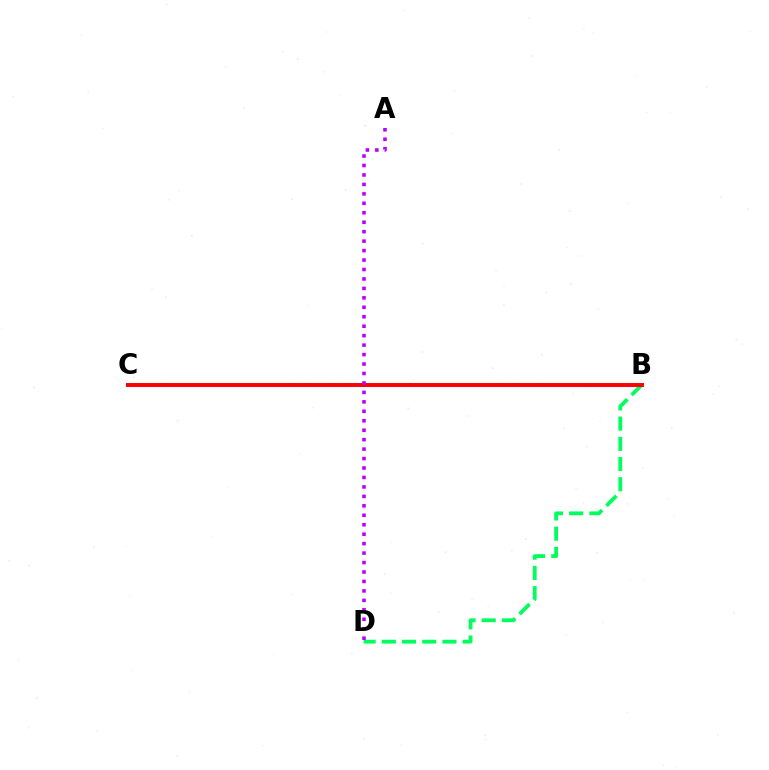{('B', 'C'): [{'color': '#0074ff', 'line_style': 'solid', 'thickness': 2.72}, {'color': '#d1ff00', 'line_style': 'dashed', 'thickness': 1.76}, {'color': '#ff0000', 'line_style': 'solid', 'thickness': 2.8}], ('B', 'D'): [{'color': '#00ff5c', 'line_style': 'dashed', 'thickness': 2.75}], ('A', 'D'): [{'color': '#b900ff', 'line_style': 'dotted', 'thickness': 2.57}]}